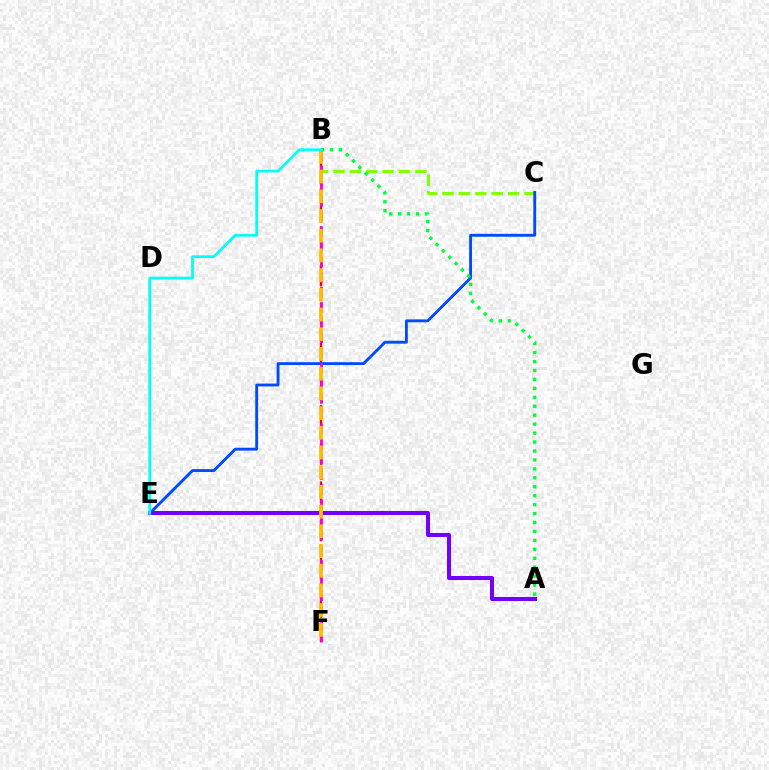{('B', 'F'): [{'color': '#ff0000', 'line_style': 'dashed', 'thickness': 1.73}, {'color': '#ff00cf', 'line_style': 'dashed', 'thickness': 2.06}, {'color': '#ffbd00', 'line_style': 'dashed', 'thickness': 2.68}], ('B', 'C'): [{'color': '#84ff00', 'line_style': 'dashed', 'thickness': 2.23}], ('C', 'E'): [{'color': '#004bff', 'line_style': 'solid', 'thickness': 2.06}], ('A', 'E'): [{'color': '#7200ff', 'line_style': 'solid', 'thickness': 2.91}], ('A', 'B'): [{'color': '#00ff39', 'line_style': 'dotted', 'thickness': 2.43}], ('B', 'E'): [{'color': '#00fff6', 'line_style': 'solid', 'thickness': 1.96}]}